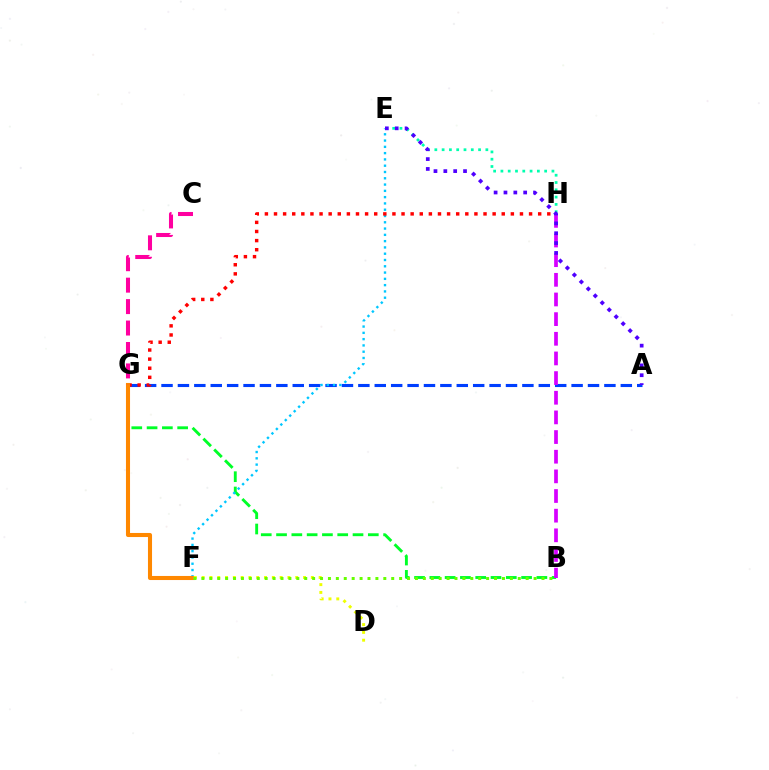{('A', 'G'): [{'color': '#003fff', 'line_style': 'dashed', 'thickness': 2.23}], ('E', 'H'): [{'color': '#00ffaf', 'line_style': 'dotted', 'thickness': 1.98}], ('B', 'G'): [{'color': '#00ff27', 'line_style': 'dashed', 'thickness': 2.08}], ('E', 'F'): [{'color': '#00c7ff', 'line_style': 'dotted', 'thickness': 1.71}], ('B', 'H'): [{'color': '#d600ff', 'line_style': 'dashed', 'thickness': 2.67}], ('G', 'H'): [{'color': '#ff0000', 'line_style': 'dotted', 'thickness': 2.48}], ('F', 'G'): [{'color': '#ff8800', 'line_style': 'solid', 'thickness': 2.93}], ('D', 'F'): [{'color': '#eeff00', 'line_style': 'dotted', 'thickness': 2.12}], ('C', 'G'): [{'color': '#ff00a0', 'line_style': 'dashed', 'thickness': 2.91}], ('A', 'E'): [{'color': '#4f00ff', 'line_style': 'dotted', 'thickness': 2.68}], ('B', 'F'): [{'color': '#66ff00', 'line_style': 'dotted', 'thickness': 2.15}]}